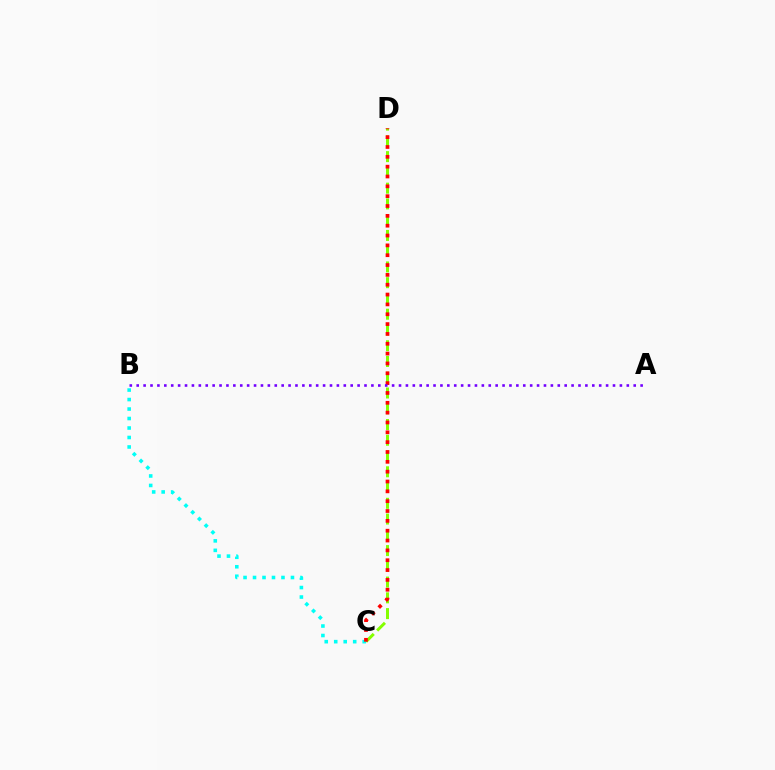{('C', 'D'): [{'color': '#84ff00', 'line_style': 'dashed', 'thickness': 2.14}, {'color': '#ff0000', 'line_style': 'dotted', 'thickness': 2.67}], ('B', 'C'): [{'color': '#00fff6', 'line_style': 'dotted', 'thickness': 2.58}], ('A', 'B'): [{'color': '#7200ff', 'line_style': 'dotted', 'thickness': 1.88}]}